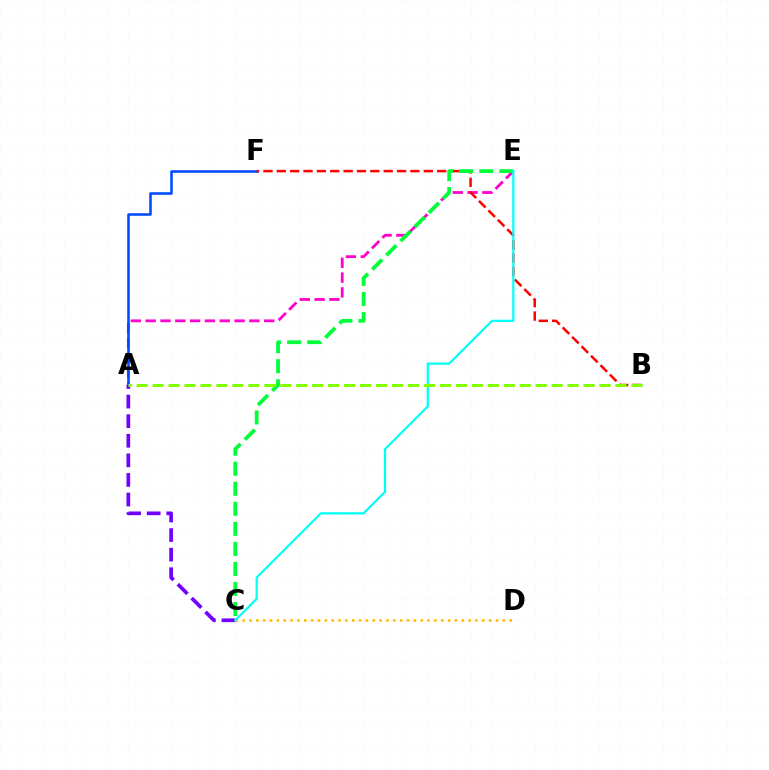{('A', 'E'): [{'color': '#ff00cf', 'line_style': 'dashed', 'thickness': 2.01}], ('A', 'F'): [{'color': '#004bff', 'line_style': 'solid', 'thickness': 1.84}], ('B', 'F'): [{'color': '#ff0000', 'line_style': 'dashed', 'thickness': 1.82}], ('C', 'E'): [{'color': '#00ff39', 'line_style': 'dashed', 'thickness': 2.72}, {'color': '#00fff6', 'line_style': 'solid', 'thickness': 1.59}], ('C', 'D'): [{'color': '#ffbd00', 'line_style': 'dotted', 'thickness': 1.86}], ('A', 'C'): [{'color': '#7200ff', 'line_style': 'dashed', 'thickness': 2.66}], ('A', 'B'): [{'color': '#84ff00', 'line_style': 'dashed', 'thickness': 2.17}]}